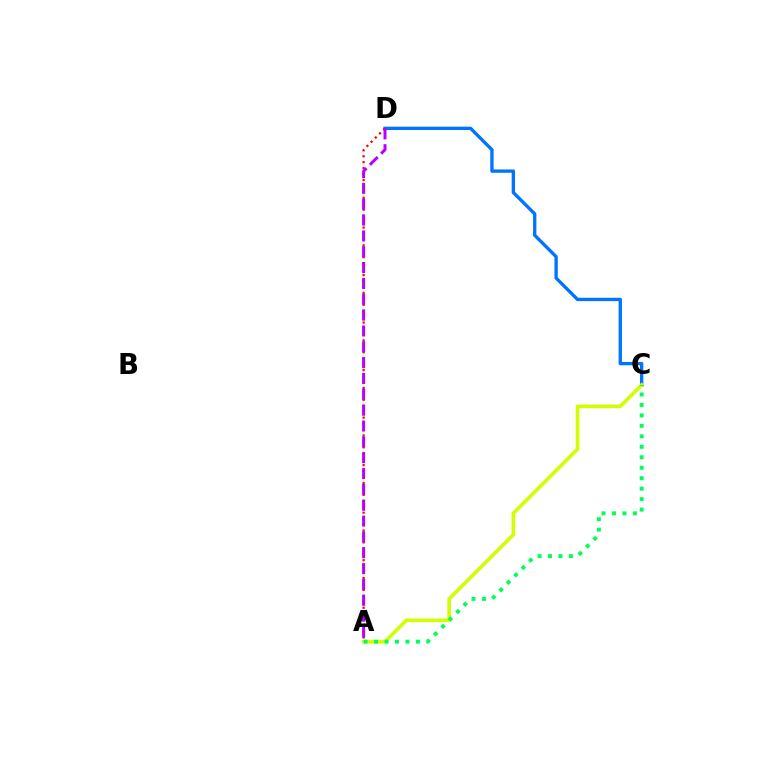{('C', 'D'): [{'color': '#0074ff', 'line_style': 'solid', 'thickness': 2.4}], ('A', 'C'): [{'color': '#d1ff00', 'line_style': 'solid', 'thickness': 2.6}, {'color': '#00ff5c', 'line_style': 'dotted', 'thickness': 2.84}], ('A', 'D'): [{'color': '#ff0000', 'line_style': 'dotted', 'thickness': 1.61}, {'color': '#b900ff', 'line_style': 'dashed', 'thickness': 2.15}]}